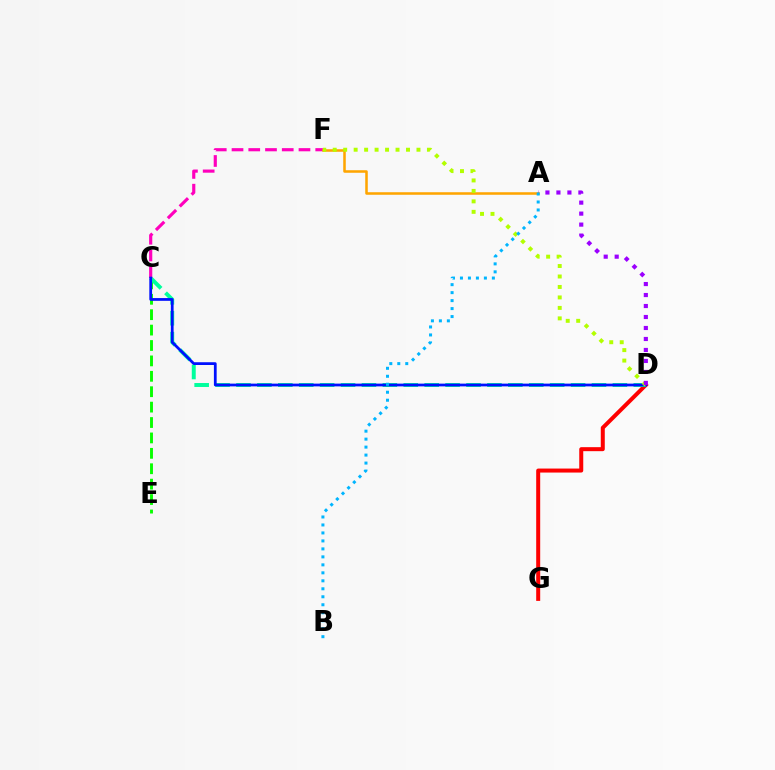{('D', 'G'): [{'color': '#ff0000', 'line_style': 'solid', 'thickness': 2.88}], ('C', 'E'): [{'color': '#08ff00', 'line_style': 'dashed', 'thickness': 2.09}], ('C', 'D'): [{'color': '#00ff9d', 'line_style': 'dashed', 'thickness': 2.84}, {'color': '#0010ff', 'line_style': 'solid', 'thickness': 1.99}], ('C', 'F'): [{'color': '#ff00bd', 'line_style': 'dashed', 'thickness': 2.27}], ('A', 'F'): [{'color': '#ffa500', 'line_style': 'solid', 'thickness': 1.83}], ('D', 'F'): [{'color': '#b3ff00', 'line_style': 'dotted', 'thickness': 2.84}], ('A', 'D'): [{'color': '#9b00ff', 'line_style': 'dotted', 'thickness': 2.99}], ('A', 'B'): [{'color': '#00b5ff', 'line_style': 'dotted', 'thickness': 2.17}]}